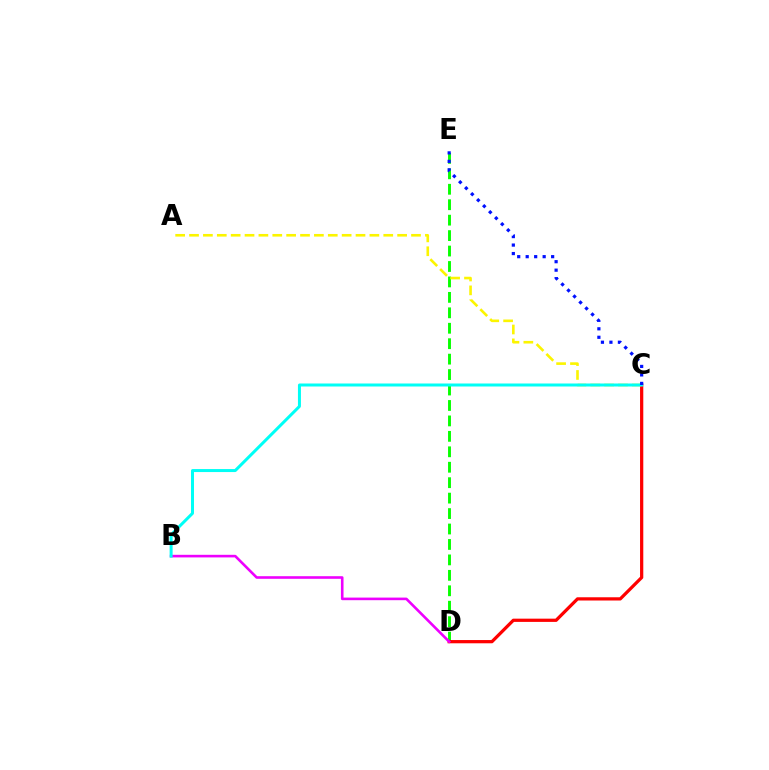{('D', 'E'): [{'color': '#08ff00', 'line_style': 'dashed', 'thickness': 2.1}], ('C', 'D'): [{'color': '#ff0000', 'line_style': 'solid', 'thickness': 2.33}], ('A', 'C'): [{'color': '#fcf500', 'line_style': 'dashed', 'thickness': 1.88}], ('B', 'D'): [{'color': '#ee00ff', 'line_style': 'solid', 'thickness': 1.87}], ('B', 'C'): [{'color': '#00fff6', 'line_style': 'solid', 'thickness': 2.16}], ('C', 'E'): [{'color': '#0010ff', 'line_style': 'dotted', 'thickness': 2.31}]}